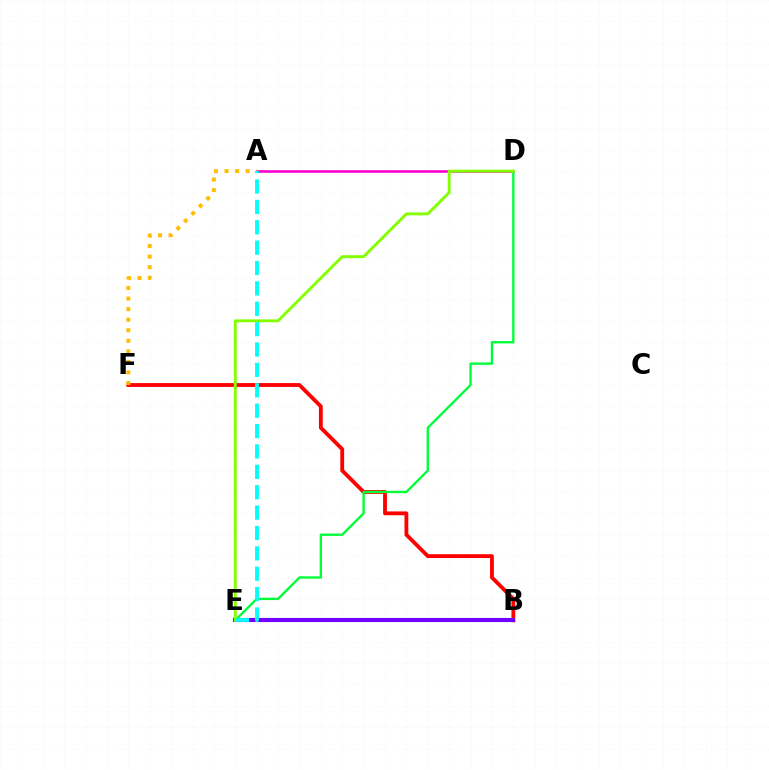{('B', 'E'): [{'color': '#004bff', 'line_style': 'dashed', 'thickness': 1.63}, {'color': '#7200ff', 'line_style': 'solid', 'thickness': 2.97}], ('B', 'F'): [{'color': '#ff0000', 'line_style': 'solid', 'thickness': 2.76}], ('A', 'D'): [{'color': '#ff00cf', 'line_style': 'solid', 'thickness': 1.88}], ('D', 'E'): [{'color': '#00ff39', 'line_style': 'solid', 'thickness': 1.7}, {'color': '#84ff00', 'line_style': 'solid', 'thickness': 2.09}], ('A', 'F'): [{'color': '#ffbd00', 'line_style': 'dotted', 'thickness': 2.87}], ('A', 'E'): [{'color': '#00fff6', 'line_style': 'dashed', 'thickness': 2.77}]}